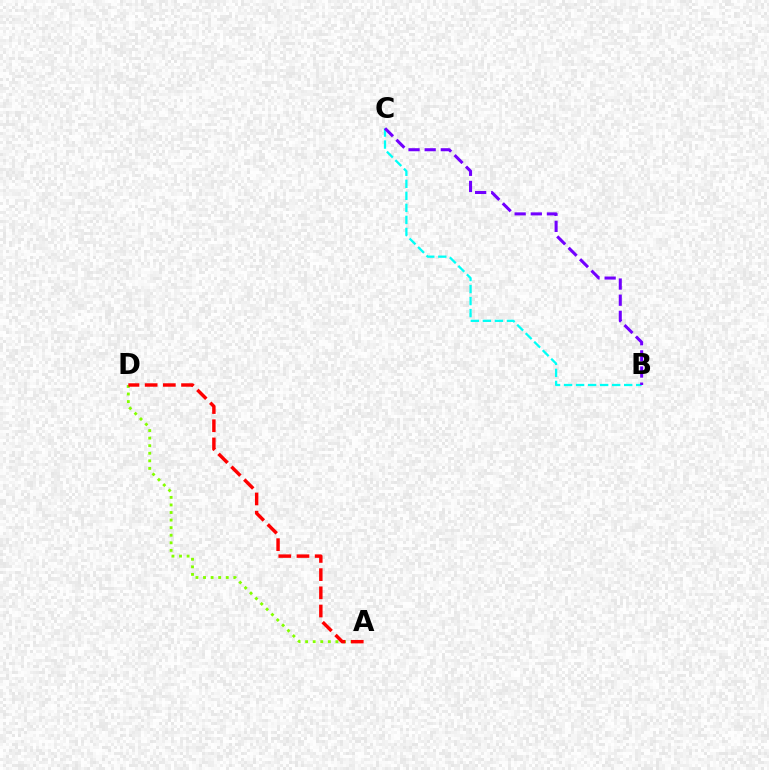{('A', 'D'): [{'color': '#84ff00', 'line_style': 'dotted', 'thickness': 2.06}, {'color': '#ff0000', 'line_style': 'dashed', 'thickness': 2.47}], ('B', 'C'): [{'color': '#00fff6', 'line_style': 'dashed', 'thickness': 1.63}, {'color': '#7200ff', 'line_style': 'dashed', 'thickness': 2.19}]}